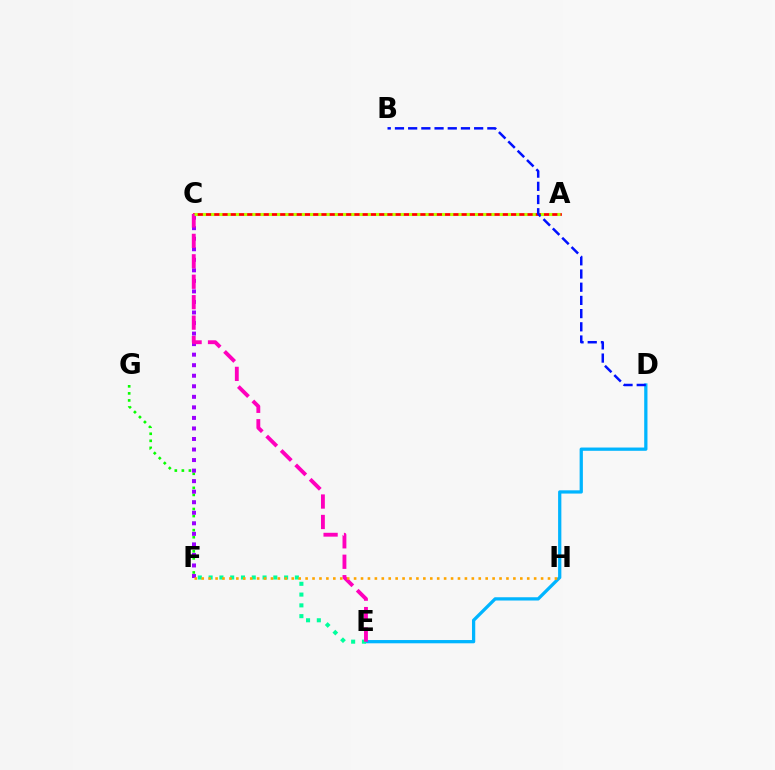{('F', 'G'): [{'color': '#08ff00', 'line_style': 'dotted', 'thickness': 1.92}], ('D', 'E'): [{'color': '#00b5ff', 'line_style': 'solid', 'thickness': 2.35}], ('E', 'F'): [{'color': '#00ff9d', 'line_style': 'dotted', 'thickness': 2.93}], ('C', 'F'): [{'color': '#9b00ff', 'line_style': 'dotted', 'thickness': 2.86}], ('A', 'C'): [{'color': '#ff0000', 'line_style': 'solid', 'thickness': 1.98}, {'color': '#b3ff00', 'line_style': 'dotted', 'thickness': 2.24}], ('B', 'D'): [{'color': '#0010ff', 'line_style': 'dashed', 'thickness': 1.79}], ('C', 'E'): [{'color': '#ff00bd', 'line_style': 'dashed', 'thickness': 2.78}], ('F', 'H'): [{'color': '#ffa500', 'line_style': 'dotted', 'thickness': 1.88}]}